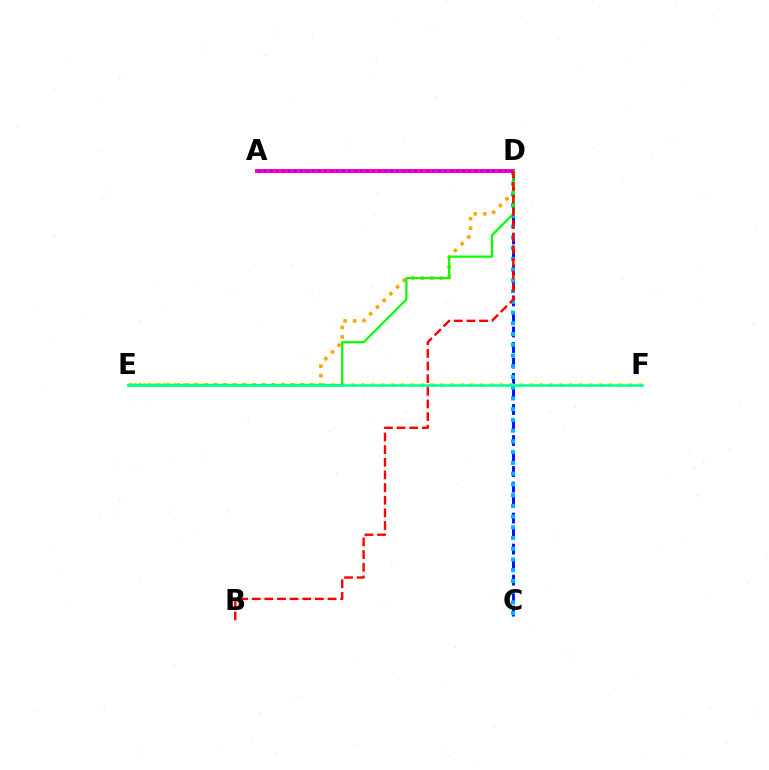{('C', 'D'): [{'color': '#0010ff', 'line_style': 'dashed', 'thickness': 2.11}, {'color': '#00b5ff', 'line_style': 'dotted', 'thickness': 2.92}], ('E', 'F'): [{'color': '#b3ff00', 'line_style': 'dotted', 'thickness': 2.69}, {'color': '#00ff9d', 'line_style': 'solid', 'thickness': 1.85}], ('D', 'E'): [{'color': '#ffa500', 'line_style': 'dotted', 'thickness': 2.58}, {'color': '#08ff00', 'line_style': 'solid', 'thickness': 1.61}], ('A', 'D'): [{'color': '#ff00bd', 'line_style': 'solid', 'thickness': 2.93}, {'color': '#9b00ff', 'line_style': 'dotted', 'thickness': 1.64}], ('B', 'D'): [{'color': '#ff0000', 'line_style': 'dashed', 'thickness': 1.72}]}